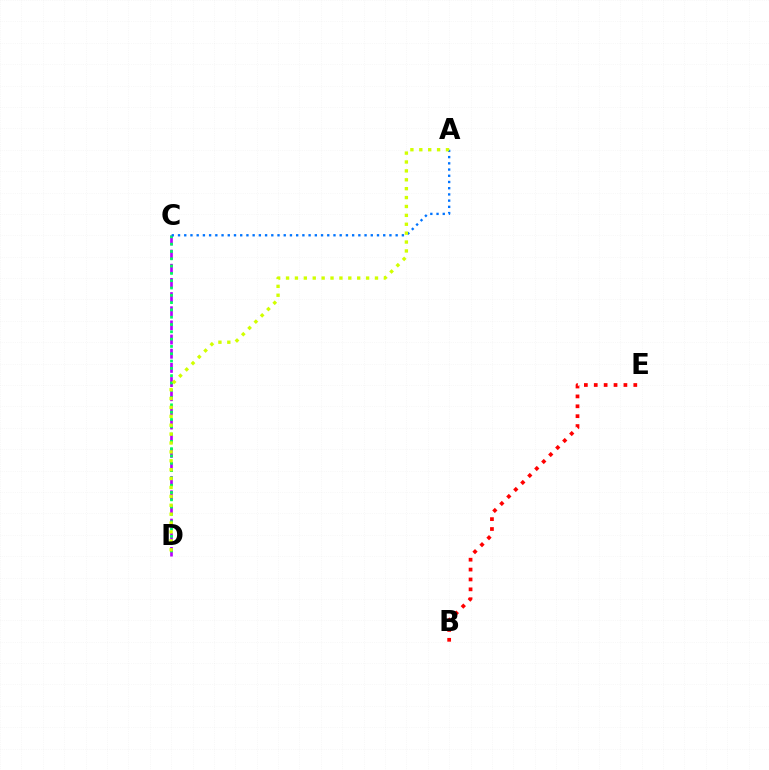{('C', 'D'): [{'color': '#b900ff', 'line_style': 'dashed', 'thickness': 1.92}, {'color': '#00ff5c', 'line_style': 'dotted', 'thickness': 1.98}], ('B', 'E'): [{'color': '#ff0000', 'line_style': 'dotted', 'thickness': 2.69}], ('A', 'C'): [{'color': '#0074ff', 'line_style': 'dotted', 'thickness': 1.69}], ('A', 'D'): [{'color': '#d1ff00', 'line_style': 'dotted', 'thickness': 2.42}]}